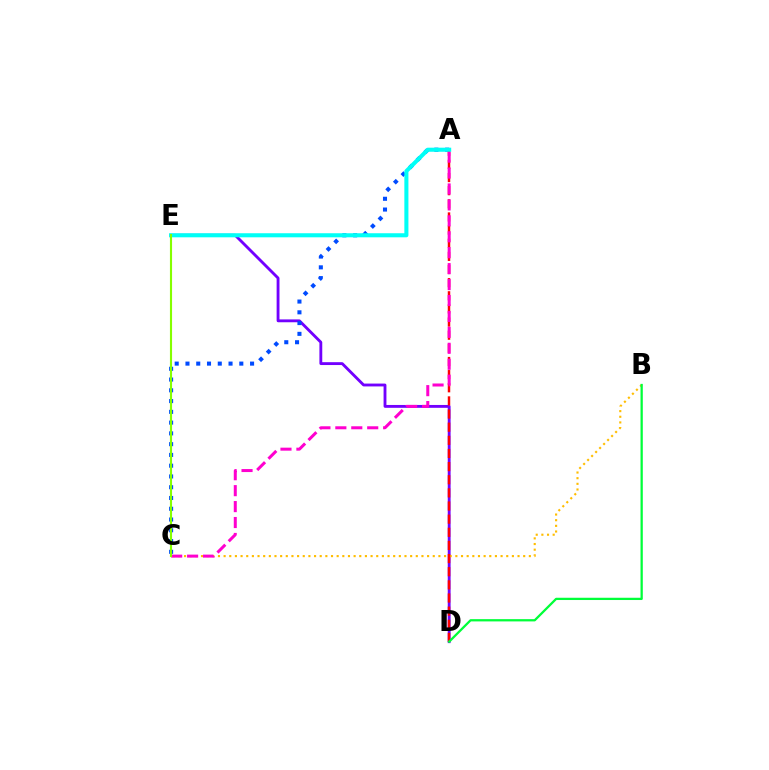{('D', 'E'): [{'color': '#7200ff', 'line_style': 'solid', 'thickness': 2.05}], ('B', 'C'): [{'color': '#ffbd00', 'line_style': 'dotted', 'thickness': 1.54}], ('A', 'C'): [{'color': '#004bff', 'line_style': 'dotted', 'thickness': 2.93}, {'color': '#ff00cf', 'line_style': 'dashed', 'thickness': 2.16}], ('A', 'D'): [{'color': '#ff0000', 'line_style': 'dashed', 'thickness': 1.78}], ('B', 'D'): [{'color': '#00ff39', 'line_style': 'solid', 'thickness': 1.63}], ('A', 'E'): [{'color': '#00fff6', 'line_style': 'solid', 'thickness': 2.93}], ('C', 'E'): [{'color': '#84ff00', 'line_style': 'solid', 'thickness': 1.53}]}